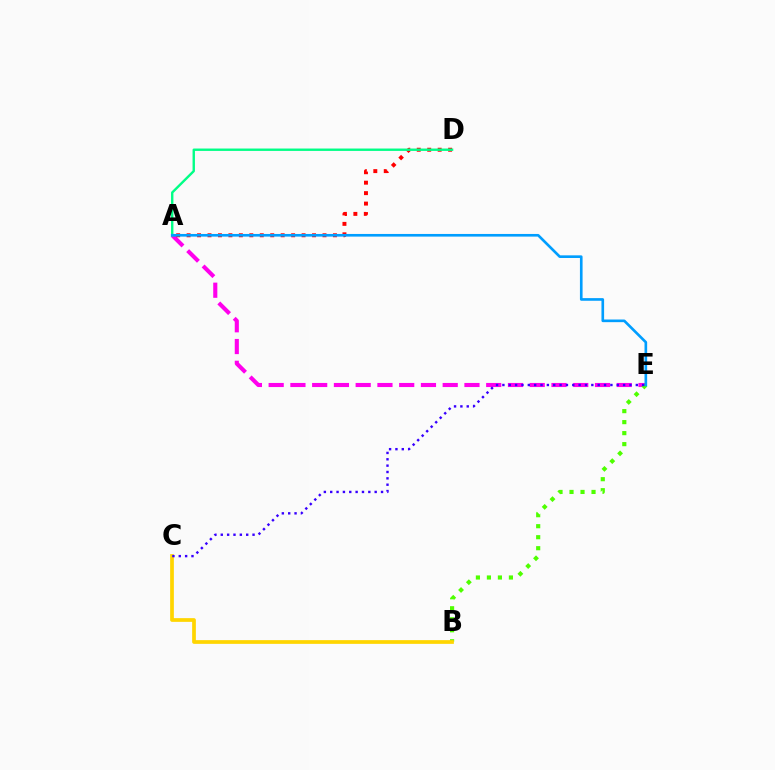{('A', 'E'): [{'color': '#ff00ed', 'line_style': 'dashed', 'thickness': 2.96}, {'color': '#009eff', 'line_style': 'solid', 'thickness': 1.9}], ('B', 'E'): [{'color': '#4fff00', 'line_style': 'dotted', 'thickness': 2.99}], ('A', 'D'): [{'color': '#ff0000', 'line_style': 'dotted', 'thickness': 2.84}, {'color': '#00ff86', 'line_style': 'solid', 'thickness': 1.72}], ('B', 'C'): [{'color': '#ffd500', 'line_style': 'solid', 'thickness': 2.68}], ('C', 'E'): [{'color': '#3700ff', 'line_style': 'dotted', 'thickness': 1.73}]}